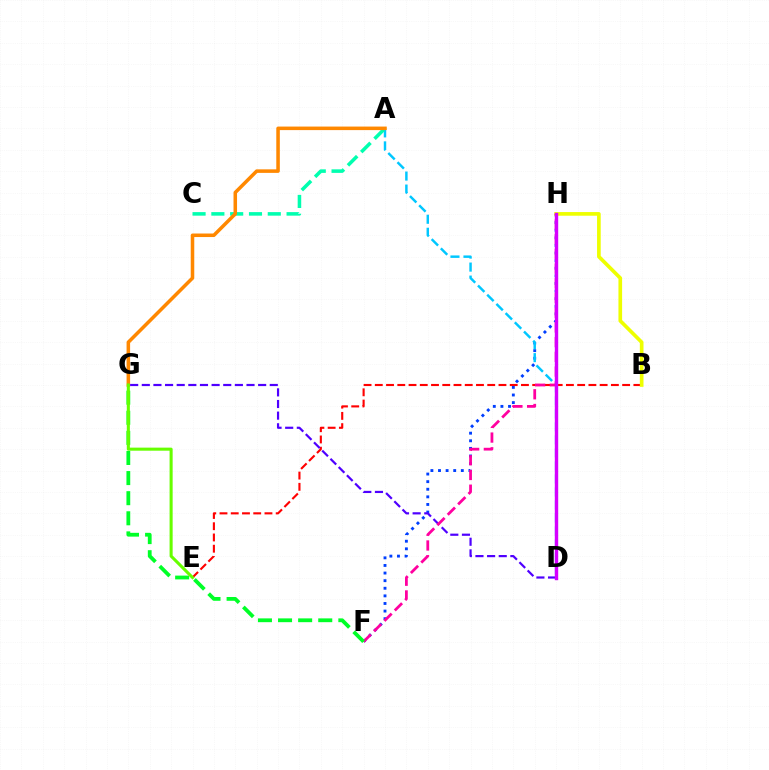{('F', 'H'): [{'color': '#003fff', 'line_style': 'dotted', 'thickness': 2.07}, {'color': '#ff00a0', 'line_style': 'dashed', 'thickness': 2.0}], ('A', 'D'): [{'color': '#00c7ff', 'line_style': 'dashed', 'thickness': 1.77}], ('B', 'E'): [{'color': '#ff0000', 'line_style': 'dashed', 'thickness': 1.53}], ('A', 'C'): [{'color': '#00ffaf', 'line_style': 'dashed', 'thickness': 2.55}], ('B', 'H'): [{'color': '#eeff00', 'line_style': 'solid', 'thickness': 2.64}], ('A', 'G'): [{'color': '#ff8800', 'line_style': 'solid', 'thickness': 2.54}], ('D', 'G'): [{'color': '#4f00ff', 'line_style': 'dashed', 'thickness': 1.58}], ('D', 'H'): [{'color': '#d600ff', 'line_style': 'solid', 'thickness': 2.45}], ('F', 'G'): [{'color': '#00ff27', 'line_style': 'dashed', 'thickness': 2.73}], ('E', 'G'): [{'color': '#66ff00', 'line_style': 'solid', 'thickness': 2.21}]}